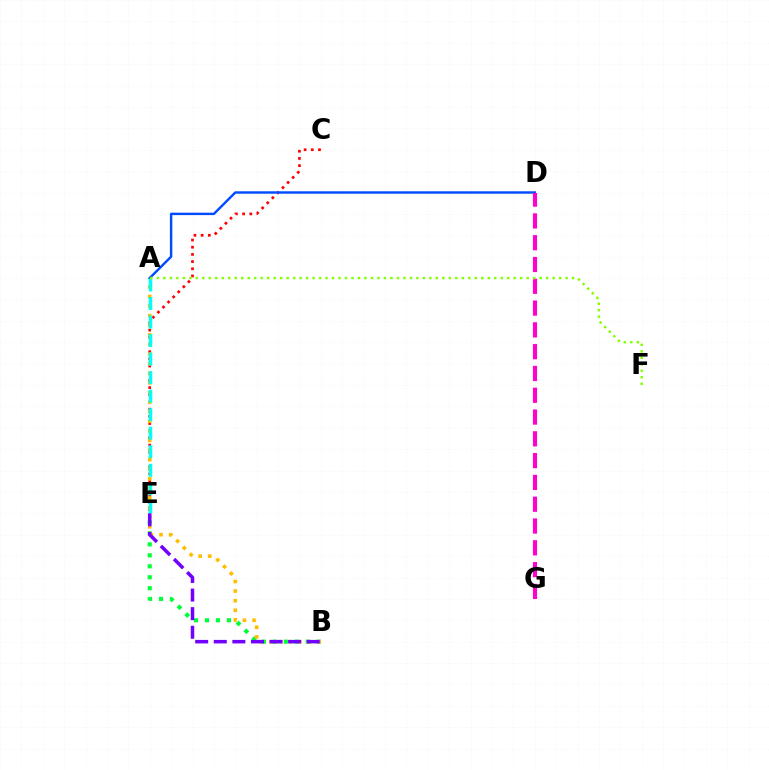{('C', 'E'): [{'color': '#ff0000', 'line_style': 'dotted', 'thickness': 1.95}], ('B', 'E'): [{'color': '#00ff39', 'line_style': 'dotted', 'thickness': 2.98}, {'color': '#7200ff', 'line_style': 'dashed', 'thickness': 2.53}], ('A', 'B'): [{'color': '#ffbd00', 'line_style': 'dotted', 'thickness': 2.61}], ('A', 'D'): [{'color': '#004bff', 'line_style': 'solid', 'thickness': 1.74}], ('A', 'E'): [{'color': '#00fff6', 'line_style': 'dashed', 'thickness': 2.52}], ('D', 'G'): [{'color': '#ff00cf', 'line_style': 'dashed', 'thickness': 2.96}], ('A', 'F'): [{'color': '#84ff00', 'line_style': 'dotted', 'thickness': 1.76}]}